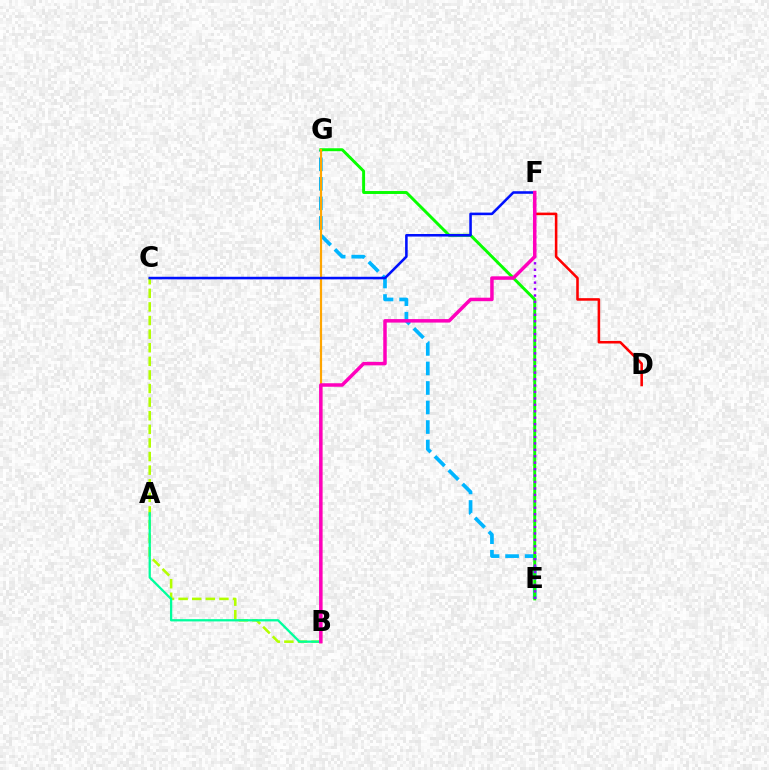{('E', 'G'): [{'color': '#00b5ff', 'line_style': 'dashed', 'thickness': 2.65}, {'color': '#08ff00', 'line_style': 'solid', 'thickness': 2.12}], ('B', 'C'): [{'color': '#b3ff00', 'line_style': 'dashed', 'thickness': 1.85}], ('B', 'G'): [{'color': '#ffa500', 'line_style': 'solid', 'thickness': 1.58}], ('D', 'F'): [{'color': '#ff0000', 'line_style': 'solid', 'thickness': 1.85}], ('E', 'F'): [{'color': '#9b00ff', 'line_style': 'dotted', 'thickness': 1.75}], ('C', 'F'): [{'color': '#0010ff', 'line_style': 'solid', 'thickness': 1.85}], ('A', 'B'): [{'color': '#00ff9d', 'line_style': 'solid', 'thickness': 1.64}], ('B', 'F'): [{'color': '#ff00bd', 'line_style': 'solid', 'thickness': 2.51}]}